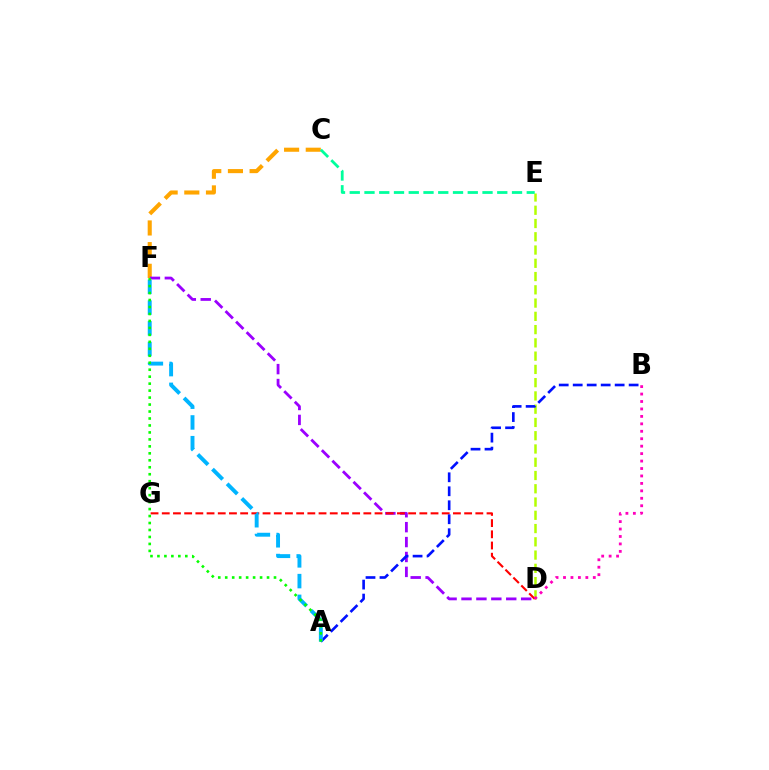{('C', 'F'): [{'color': '#ffa500', 'line_style': 'dashed', 'thickness': 2.94}], ('D', 'F'): [{'color': '#9b00ff', 'line_style': 'dashed', 'thickness': 2.03}], ('D', 'E'): [{'color': '#b3ff00', 'line_style': 'dashed', 'thickness': 1.8}], ('D', 'G'): [{'color': '#ff0000', 'line_style': 'dashed', 'thickness': 1.52}], ('A', 'B'): [{'color': '#0010ff', 'line_style': 'dashed', 'thickness': 1.9}], ('A', 'F'): [{'color': '#00b5ff', 'line_style': 'dashed', 'thickness': 2.82}, {'color': '#08ff00', 'line_style': 'dotted', 'thickness': 1.89}], ('B', 'D'): [{'color': '#ff00bd', 'line_style': 'dotted', 'thickness': 2.02}], ('C', 'E'): [{'color': '#00ff9d', 'line_style': 'dashed', 'thickness': 2.0}]}